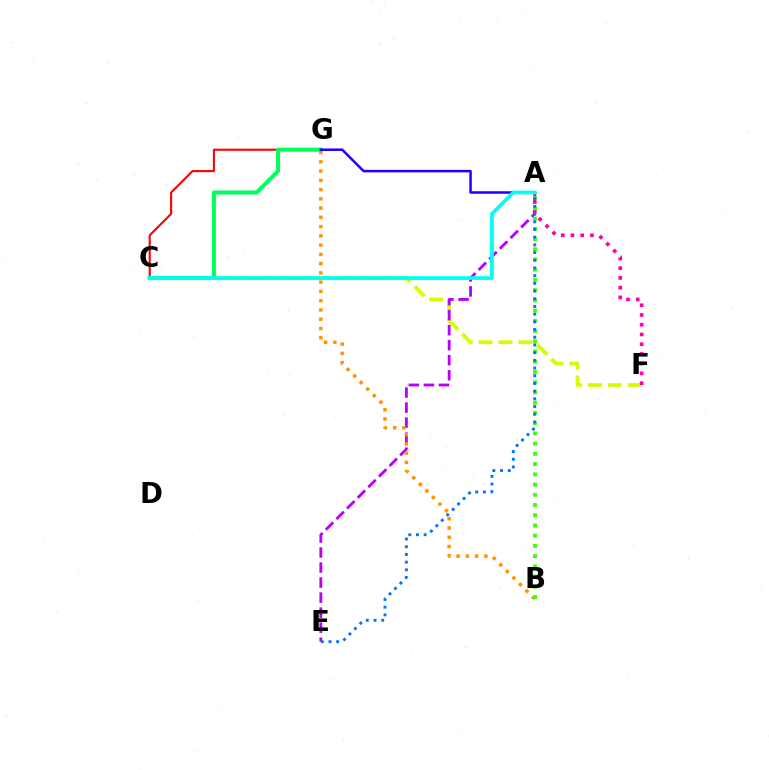{('C', 'F'): [{'color': '#d1ff00', 'line_style': 'dashed', 'thickness': 2.71}], ('A', 'E'): [{'color': '#b900ff', 'line_style': 'dashed', 'thickness': 2.04}, {'color': '#0074ff', 'line_style': 'dotted', 'thickness': 2.09}], ('C', 'G'): [{'color': '#ff0000', 'line_style': 'solid', 'thickness': 1.52}, {'color': '#00ff5c', 'line_style': 'solid', 'thickness': 2.9}], ('A', 'F'): [{'color': '#ff00ac', 'line_style': 'dotted', 'thickness': 2.65}], ('B', 'G'): [{'color': '#ff9400', 'line_style': 'dotted', 'thickness': 2.52}], ('A', 'B'): [{'color': '#3dff00', 'line_style': 'dotted', 'thickness': 2.78}], ('A', 'G'): [{'color': '#2500ff', 'line_style': 'solid', 'thickness': 1.81}], ('A', 'C'): [{'color': '#00fff6', 'line_style': 'solid', 'thickness': 2.69}]}